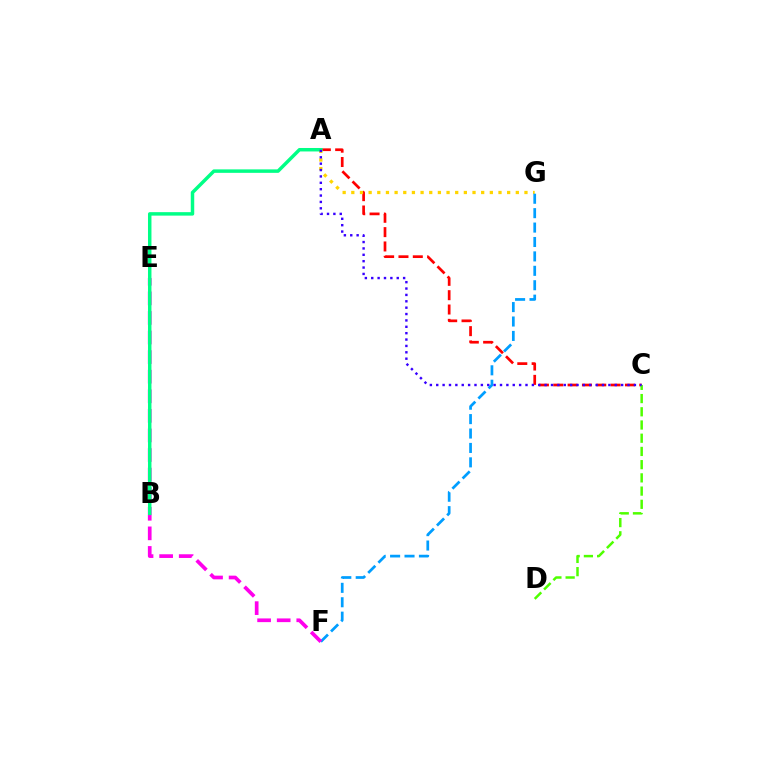{('A', 'C'): [{'color': '#ff0000', 'line_style': 'dashed', 'thickness': 1.95}, {'color': '#3700ff', 'line_style': 'dotted', 'thickness': 1.73}], ('C', 'D'): [{'color': '#4fff00', 'line_style': 'dashed', 'thickness': 1.8}], ('A', 'G'): [{'color': '#ffd500', 'line_style': 'dotted', 'thickness': 2.35}], ('F', 'G'): [{'color': '#009eff', 'line_style': 'dashed', 'thickness': 1.96}], ('E', 'F'): [{'color': '#ff00ed', 'line_style': 'dashed', 'thickness': 2.66}], ('A', 'B'): [{'color': '#00ff86', 'line_style': 'solid', 'thickness': 2.5}]}